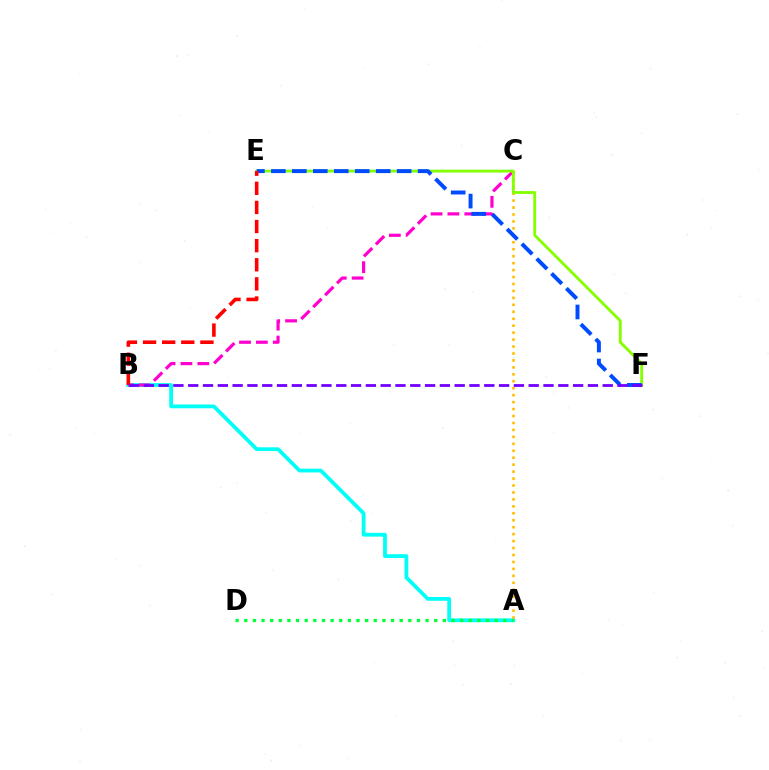{('A', 'B'): [{'color': '#00fff6', 'line_style': 'solid', 'thickness': 2.72}], ('B', 'C'): [{'color': '#ff00cf', 'line_style': 'dashed', 'thickness': 2.29}], ('A', 'C'): [{'color': '#ffbd00', 'line_style': 'dotted', 'thickness': 1.89}], ('E', 'F'): [{'color': '#84ff00', 'line_style': 'solid', 'thickness': 2.05}, {'color': '#004bff', 'line_style': 'dashed', 'thickness': 2.85}], ('B', 'E'): [{'color': '#ff0000', 'line_style': 'dashed', 'thickness': 2.6}], ('B', 'F'): [{'color': '#7200ff', 'line_style': 'dashed', 'thickness': 2.01}], ('A', 'D'): [{'color': '#00ff39', 'line_style': 'dotted', 'thickness': 2.35}]}